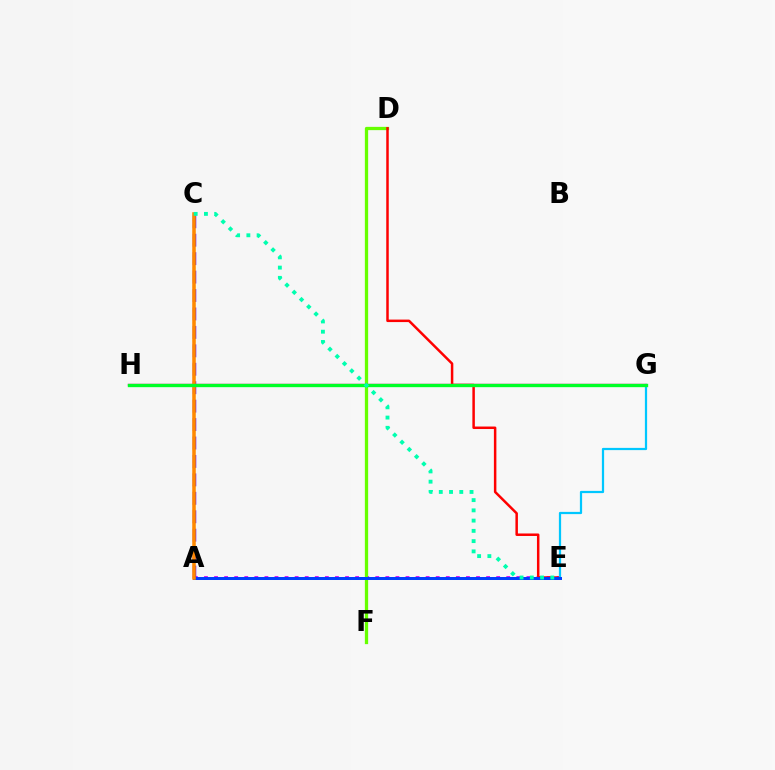{('A', 'C'): [{'color': '#eeff00', 'line_style': 'dotted', 'thickness': 1.64}, {'color': '#4f00ff', 'line_style': 'dashed', 'thickness': 2.5}, {'color': '#ff8800', 'line_style': 'solid', 'thickness': 2.54}], ('A', 'E'): [{'color': '#d600ff', 'line_style': 'dotted', 'thickness': 2.74}, {'color': '#003fff', 'line_style': 'solid', 'thickness': 2.15}], ('D', 'F'): [{'color': '#66ff00', 'line_style': 'solid', 'thickness': 2.36}], ('D', 'E'): [{'color': '#ff0000', 'line_style': 'solid', 'thickness': 1.79}], ('E', 'G'): [{'color': '#00c7ff', 'line_style': 'solid', 'thickness': 1.6}], ('G', 'H'): [{'color': '#ff00a0', 'line_style': 'solid', 'thickness': 1.7}, {'color': '#00ff27', 'line_style': 'solid', 'thickness': 2.4}], ('C', 'E'): [{'color': '#00ffaf', 'line_style': 'dotted', 'thickness': 2.79}]}